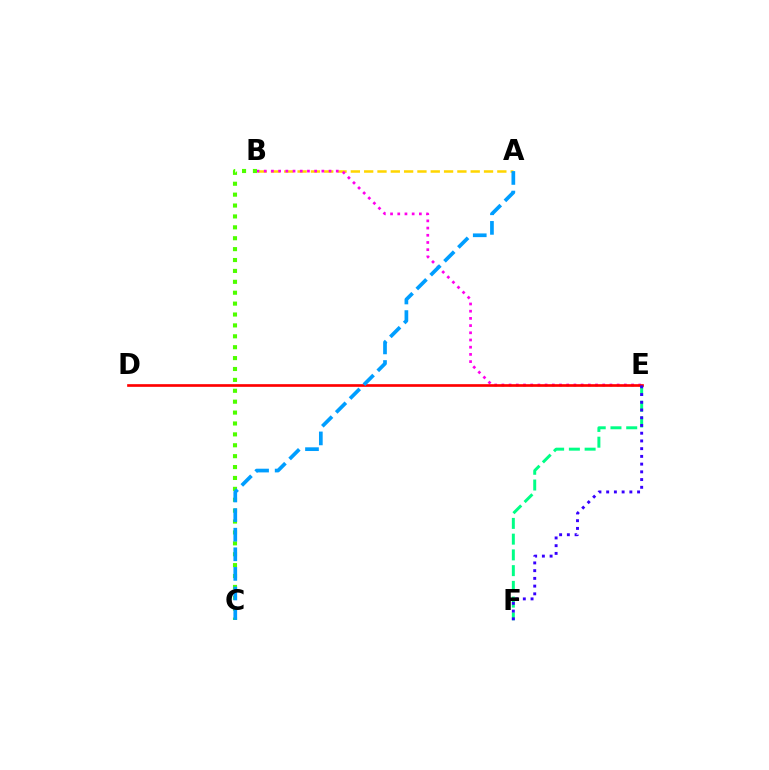{('E', 'F'): [{'color': '#00ff86', 'line_style': 'dashed', 'thickness': 2.14}, {'color': '#3700ff', 'line_style': 'dotted', 'thickness': 2.1}], ('A', 'B'): [{'color': '#ffd500', 'line_style': 'dashed', 'thickness': 1.81}], ('B', 'E'): [{'color': '#ff00ed', 'line_style': 'dotted', 'thickness': 1.96}], ('B', 'C'): [{'color': '#4fff00', 'line_style': 'dotted', 'thickness': 2.96}], ('D', 'E'): [{'color': '#ff0000', 'line_style': 'solid', 'thickness': 1.93}], ('A', 'C'): [{'color': '#009eff', 'line_style': 'dashed', 'thickness': 2.66}]}